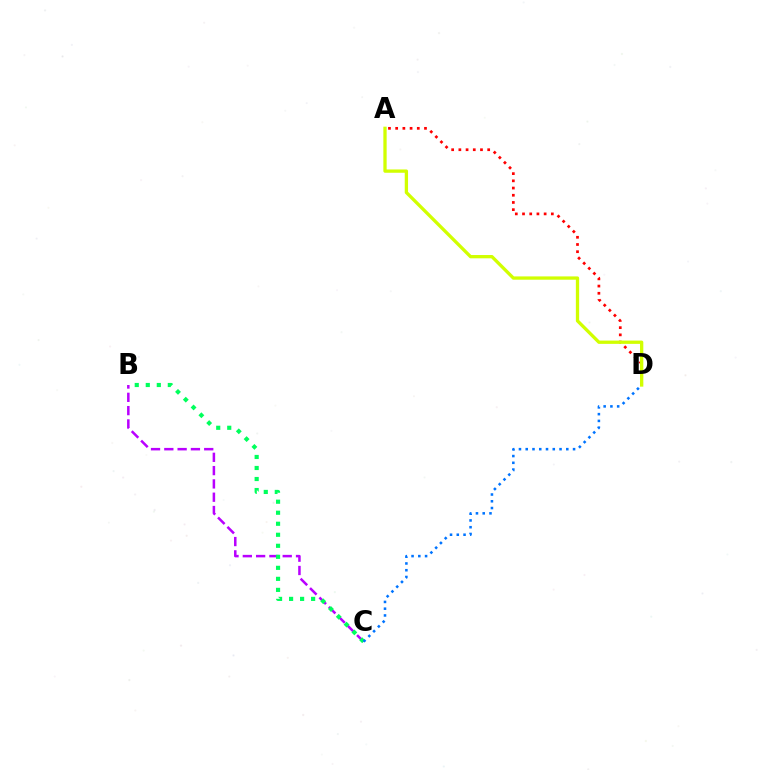{('B', 'C'): [{'color': '#b900ff', 'line_style': 'dashed', 'thickness': 1.81}, {'color': '#00ff5c', 'line_style': 'dotted', 'thickness': 2.99}], ('A', 'D'): [{'color': '#ff0000', 'line_style': 'dotted', 'thickness': 1.96}, {'color': '#d1ff00', 'line_style': 'solid', 'thickness': 2.37}], ('C', 'D'): [{'color': '#0074ff', 'line_style': 'dotted', 'thickness': 1.84}]}